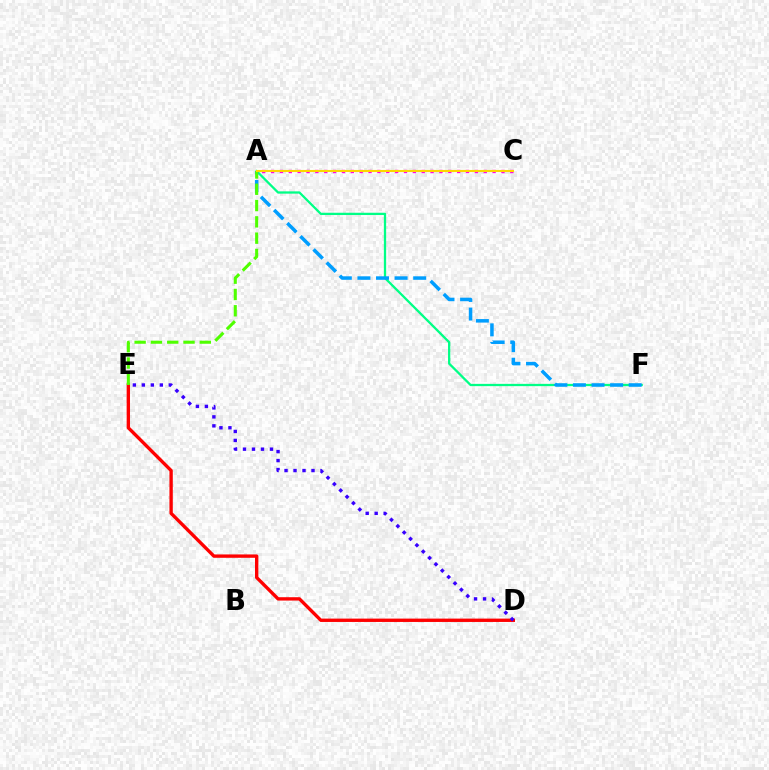{('A', 'F'): [{'color': '#00ff86', 'line_style': 'solid', 'thickness': 1.64}, {'color': '#009eff', 'line_style': 'dashed', 'thickness': 2.52}], ('D', 'E'): [{'color': '#ff0000', 'line_style': 'solid', 'thickness': 2.41}, {'color': '#3700ff', 'line_style': 'dotted', 'thickness': 2.44}], ('A', 'E'): [{'color': '#4fff00', 'line_style': 'dashed', 'thickness': 2.21}], ('A', 'C'): [{'color': '#ff00ed', 'line_style': 'dotted', 'thickness': 2.41}, {'color': '#ffd500', 'line_style': 'solid', 'thickness': 1.5}]}